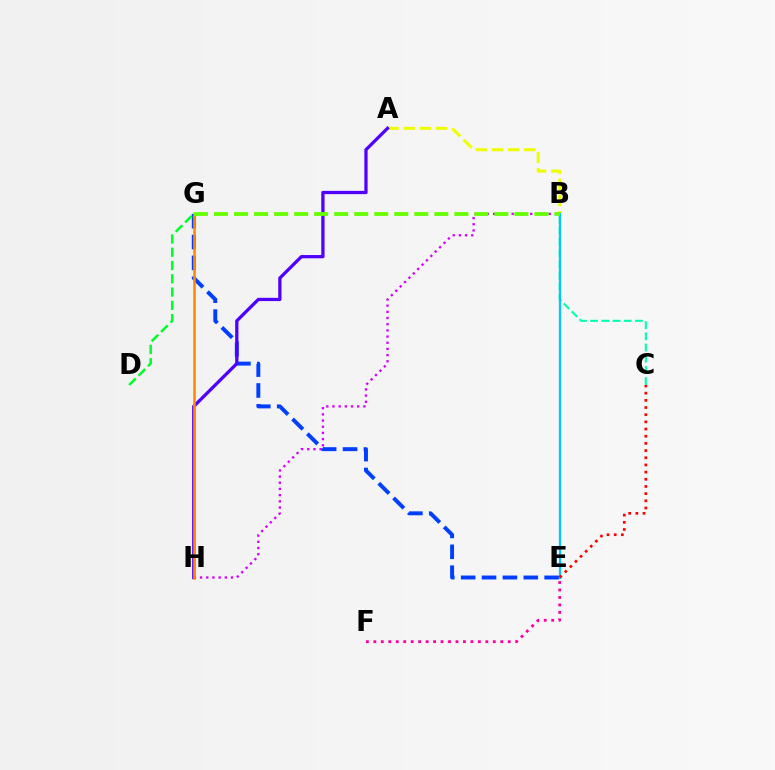{('B', 'C'): [{'color': '#00ffaf', 'line_style': 'dashed', 'thickness': 1.52}], ('E', 'G'): [{'color': '#003fff', 'line_style': 'dashed', 'thickness': 2.84}], ('A', 'B'): [{'color': '#eeff00', 'line_style': 'dashed', 'thickness': 2.19}], ('A', 'H'): [{'color': '#4f00ff', 'line_style': 'solid', 'thickness': 2.35}], ('B', 'E'): [{'color': '#00c7ff', 'line_style': 'solid', 'thickness': 1.64}], ('D', 'G'): [{'color': '#00ff27', 'line_style': 'dashed', 'thickness': 1.8}], ('B', 'H'): [{'color': '#d600ff', 'line_style': 'dotted', 'thickness': 1.68}], ('G', 'H'): [{'color': '#ff8800', 'line_style': 'solid', 'thickness': 1.83}], ('B', 'G'): [{'color': '#66ff00', 'line_style': 'dashed', 'thickness': 2.72}], ('E', 'F'): [{'color': '#ff00a0', 'line_style': 'dotted', 'thickness': 2.03}], ('C', 'E'): [{'color': '#ff0000', 'line_style': 'dotted', 'thickness': 1.95}]}